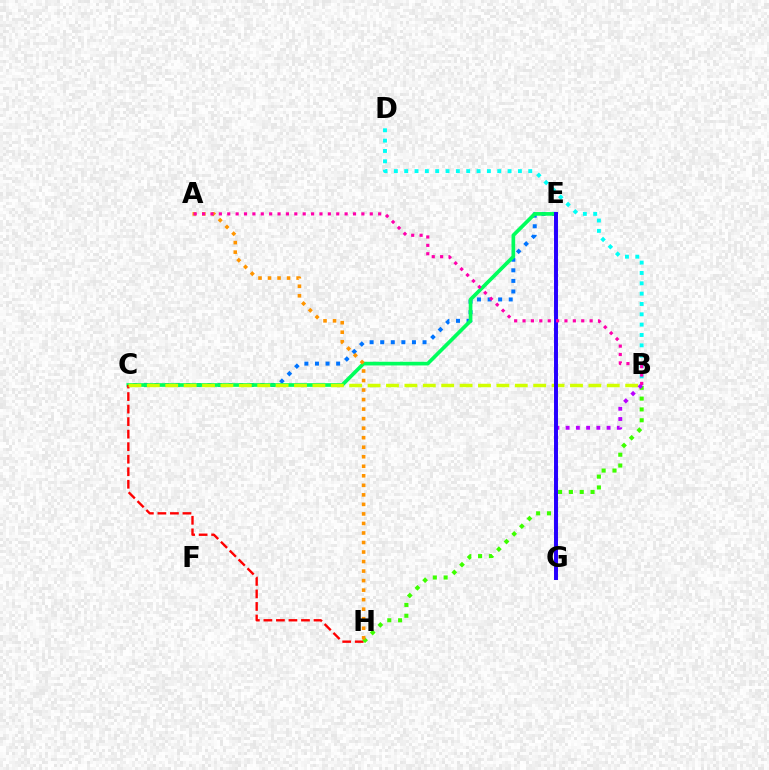{('C', 'E'): [{'color': '#0074ff', 'line_style': 'dotted', 'thickness': 2.88}, {'color': '#00ff5c', 'line_style': 'solid', 'thickness': 2.65}], ('C', 'H'): [{'color': '#ff0000', 'line_style': 'dashed', 'thickness': 1.7}], ('B', 'H'): [{'color': '#3dff00', 'line_style': 'dotted', 'thickness': 2.94}], ('B', 'C'): [{'color': '#d1ff00', 'line_style': 'dashed', 'thickness': 2.5}], ('A', 'H'): [{'color': '#ff9400', 'line_style': 'dotted', 'thickness': 2.59}], ('B', 'G'): [{'color': '#b900ff', 'line_style': 'dotted', 'thickness': 2.78}], ('B', 'D'): [{'color': '#00fff6', 'line_style': 'dotted', 'thickness': 2.81}], ('E', 'G'): [{'color': '#2500ff', 'line_style': 'solid', 'thickness': 2.84}], ('A', 'B'): [{'color': '#ff00ac', 'line_style': 'dotted', 'thickness': 2.28}]}